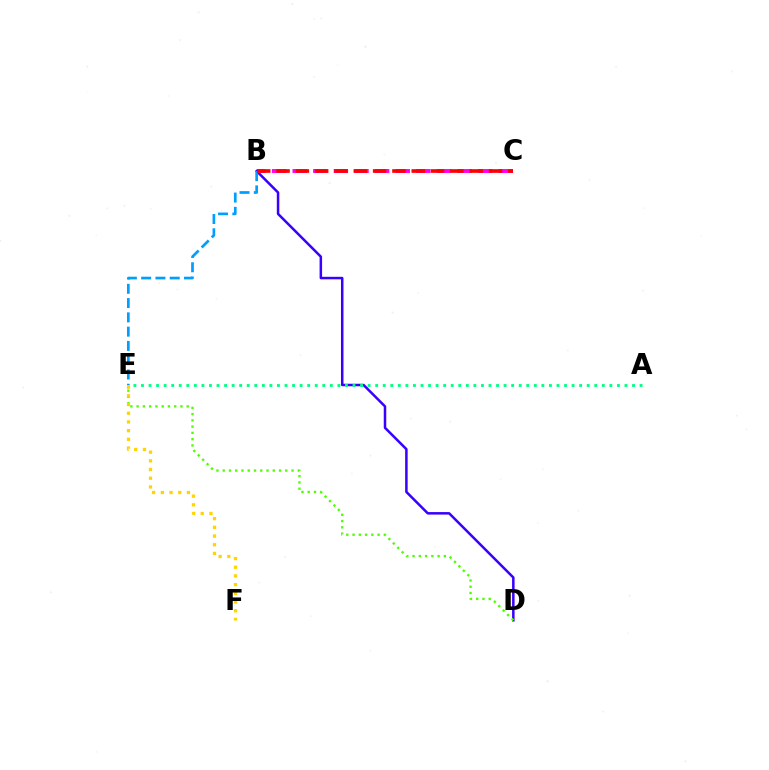{('B', 'D'): [{'color': '#3700ff', 'line_style': 'solid', 'thickness': 1.8}], ('A', 'E'): [{'color': '#00ff86', 'line_style': 'dotted', 'thickness': 2.05}], ('D', 'E'): [{'color': '#4fff00', 'line_style': 'dotted', 'thickness': 1.7}], ('E', 'F'): [{'color': '#ffd500', 'line_style': 'dotted', 'thickness': 2.36}], ('B', 'E'): [{'color': '#009eff', 'line_style': 'dashed', 'thickness': 1.94}], ('B', 'C'): [{'color': '#ff00ed', 'line_style': 'dashed', 'thickness': 2.8}, {'color': '#ff0000', 'line_style': 'dashed', 'thickness': 2.62}]}